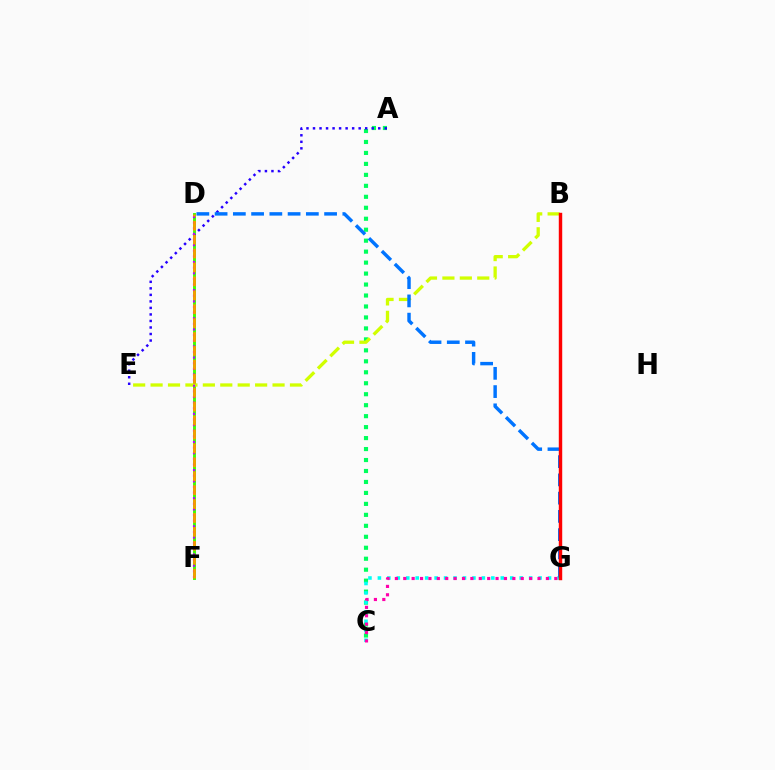{('A', 'C'): [{'color': '#00ff5c', 'line_style': 'dotted', 'thickness': 2.98}], ('D', 'F'): [{'color': '#3dff00', 'line_style': 'solid', 'thickness': 2.09}, {'color': '#b900ff', 'line_style': 'dotted', 'thickness': 1.53}, {'color': '#ff9400', 'line_style': 'dashed', 'thickness': 1.89}], ('C', 'G'): [{'color': '#00fff6', 'line_style': 'dotted', 'thickness': 2.57}, {'color': '#ff00ac', 'line_style': 'dotted', 'thickness': 2.28}], ('B', 'E'): [{'color': '#d1ff00', 'line_style': 'dashed', 'thickness': 2.37}], ('A', 'E'): [{'color': '#2500ff', 'line_style': 'dotted', 'thickness': 1.77}], ('D', 'G'): [{'color': '#0074ff', 'line_style': 'dashed', 'thickness': 2.48}], ('B', 'G'): [{'color': '#ff0000', 'line_style': 'solid', 'thickness': 2.46}]}